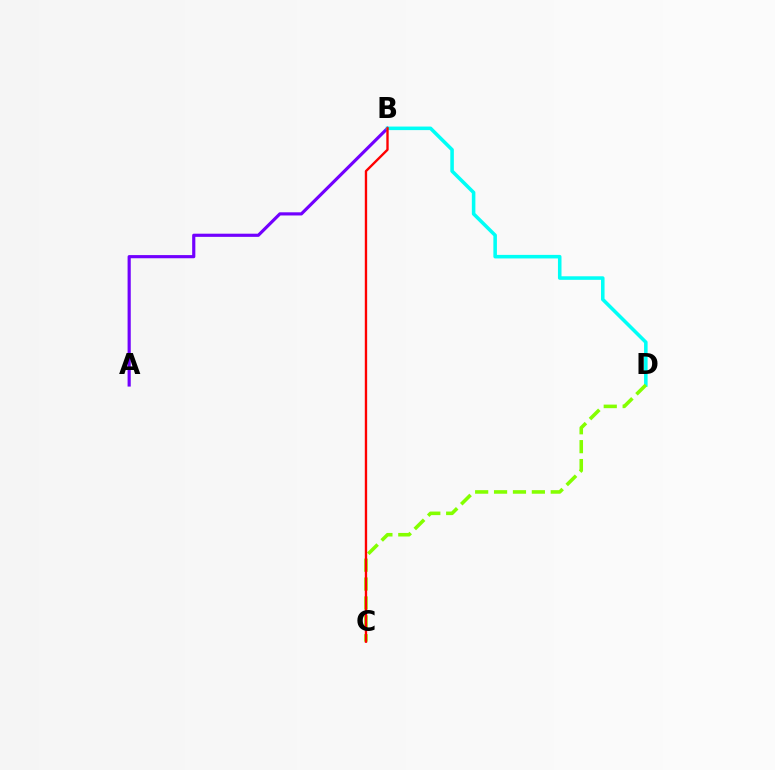{('A', 'B'): [{'color': '#7200ff', 'line_style': 'solid', 'thickness': 2.28}], ('B', 'D'): [{'color': '#00fff6', 'line_style': 'solid', 'thickness': 2.55}], ('C', 'D'): [{'color': '#84ff00', 'line_style': 'dashed', 'thickness': 2.57}], ('B', 'C'): [{'color': '#ff0000', 'line_style': 'solid', 'thickness': 1.7}]}